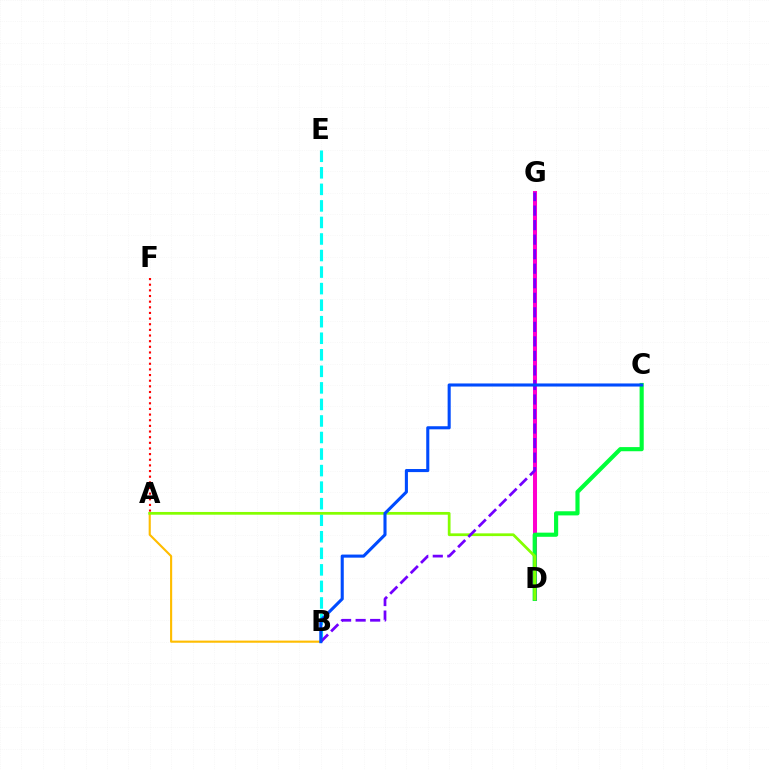{('D', 'G'): [{'color': '#ff00cf', 'line_style': 'solid', 'thickness': 2.9}], ('C', 'D'): [{'color': '#00ff39', 'line_style': 'solid', 'thickness': 2.99}], ('A', 'B'): [{'color': '#ffbd00', 'line_style': 'solid', 'thickness': 1.53}], ('B', 'E'): [{'color': '#00fff6', 'line_style': 'dashed', 'thickness': 2.25}], ('A', 'F'): [{'color': '#ff0000', 'line_style': 'dotted', 'thickness': 1.53}], ('A', 'D'): [{'color': '#84ff00', 'line_style': 'solid', 'thickness': 1.98}], ('B', 'G'): [{'color': '#7200ff', 'line_style': 'dashed', 'thickness': 1.97}], ('B', 'C'): [{'color': '#004bff', 'line_style': 'solid', 'thickness': 2.22}]}